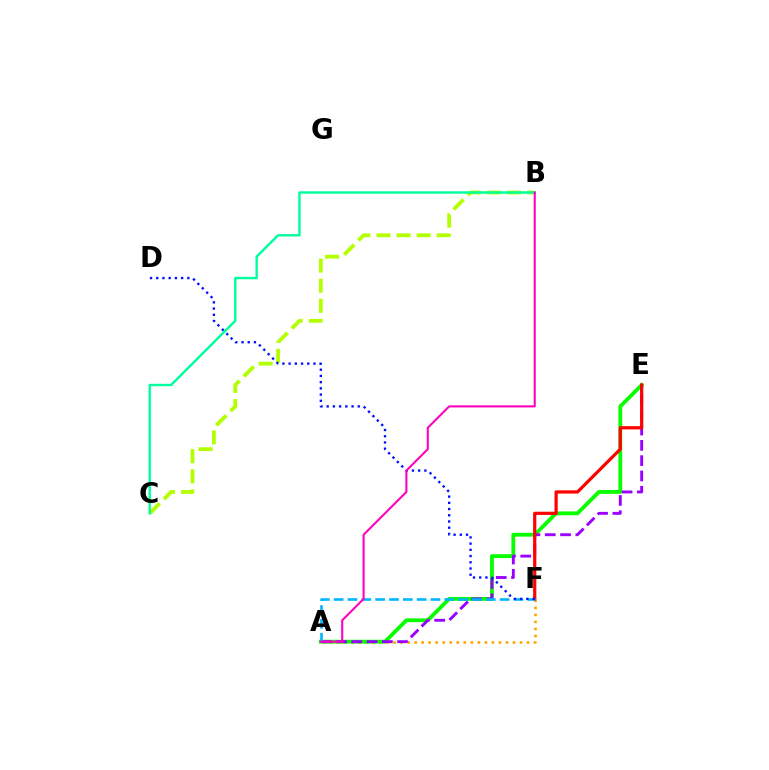{('A', 'F'): [{'color': '#ffa500', 'line_style': 'dotted', 'thickness': 1.91}, {'color': '#00b5ff', 'line_style': 'dashed', 'thickness': 1.88}], ('A', 'E'): [{'color': '#08ff00', 'line_style': 'solid', 'thickness': 2.75}, {'color': '#9b00ff', 'line_style': 'dashed', 'thickness': 2.08}], ('B', 'C'): [{'color': '#b3ff00', 'line_style': 'dashed', 'thickness': 2.73}, {'color': '#00ff9d', 'line_style': 'solid', 'thickness': 1.74}], ('E', 'F'): [{'color': '#ff0000', 'line_style': 'solid', 'thickness': 2.31}], ('D', 'F'): [{'color': '#0010ff', 'line_style': 'dotted', 'thickness': 1.69}], ('A', 'B'): [{'color': '#ff00bd', 'line_style': 'solid', 'thickness': 1.5}]}